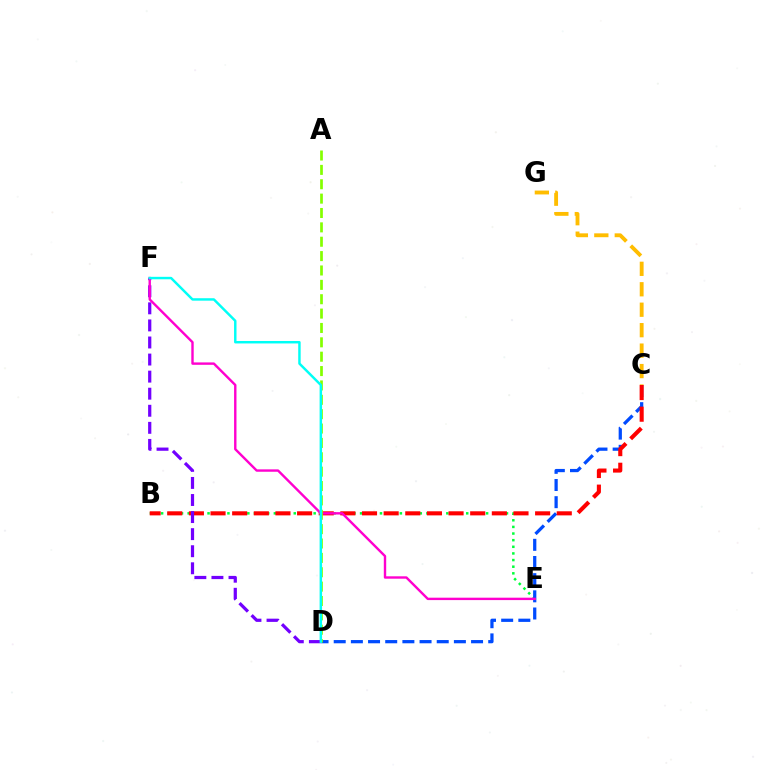{('B', 'E'): [{'color': '#00ff39', 'line_style': 'dotted', 'thickness': 1.8}], ('C', 'D'): [{'color': '#004bff', 'line_style': 'dashed', 'thickness': 2.33}], ('B', 'C'): [{'color': '#ff0000', 'line_style': 'dashed', 'thickness': 2.94}], ('D', 'F'): [{'color': '#7200ff', 'line_style': 'dashed', 'thickness': 2.32}, {'color': '#00fff6', 'line_style': 'solid', 'thickness': 1.77}], ('E', 'F'): [{'color': '#ff00cf', 'line_style': 'solid', 'thickness': 1.73}], ('A', 'D'): [{'color': '#84ff00', 'line_style': 'dashed', 'thickness': 1.95}], ('C', 'G'): [{'color': '#ffbd00', 'line_style': 'dashed', 'thickness': 2.78}]}